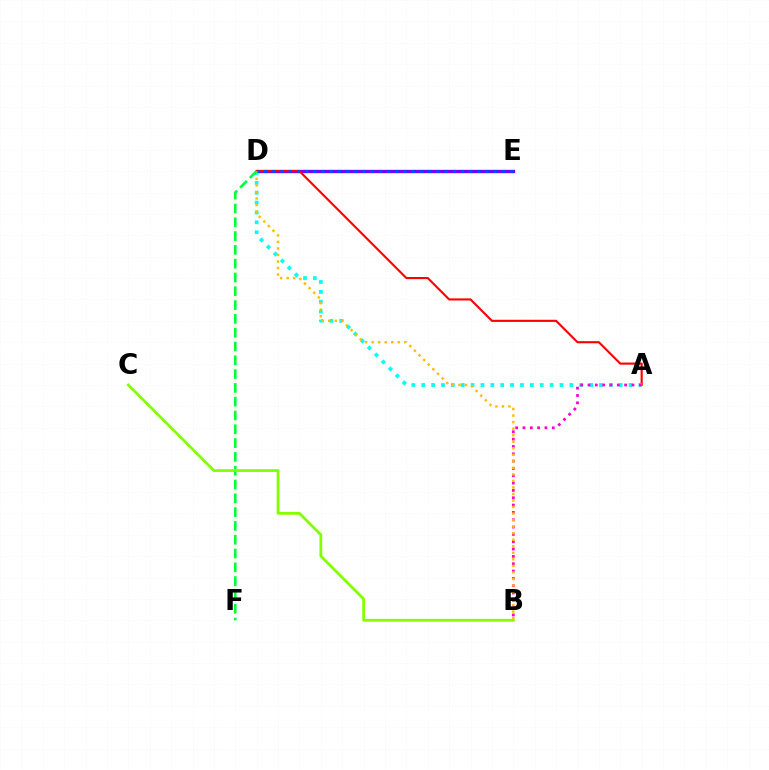{('D', 'E'): [{'color': '#7200ff', 'line_style': 'solid', 'thickness': 2.39}, {'color': '#004bff', 'line_style': 'dotted', 'thickness': 2.23}], ('A', 'D'): [{'color': '#ff0000', 'line_style': 'solid', 'thickness': 1.53}, {'color': '#00fff6', 'line_style': 'dotted', 'thickness': 2.68}], ('A', 'B'): [{'color': '#ff00cf', 'line_style': 'dotted', 'thickness': 1.99}], ('B', 'D'): [{'color': '#ffbd00', 'line_style': 'dotted', 'thickness': 1.78}], ('D', 'F'): [{'color': '#00ff39', 'line_style': 'dashed', 'thickness': 1.87}], ('B', 'C'): [{'color': '#84ff00', 'line_style': 'solid', 'thickness': 2.0}]}